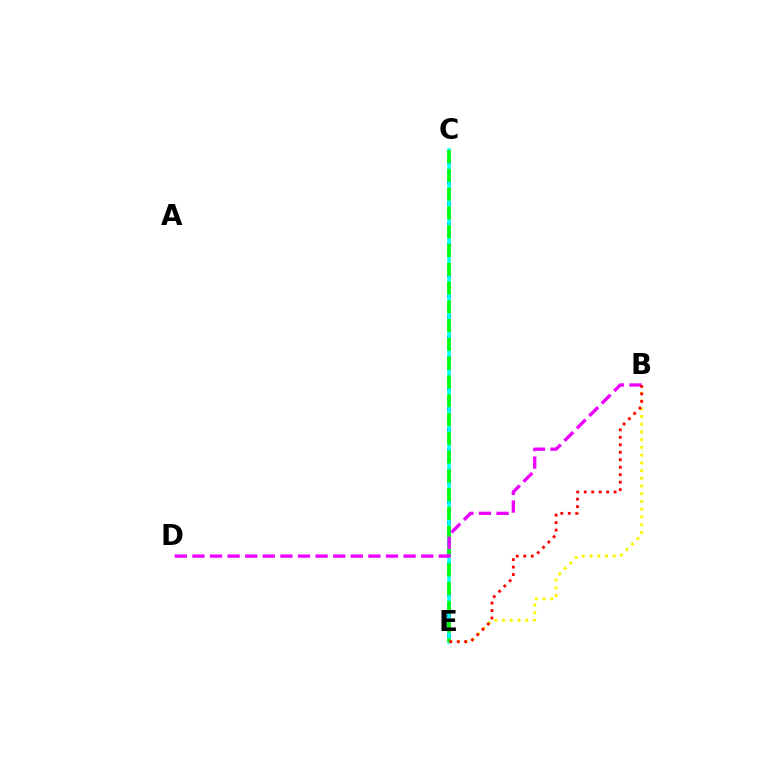{('C', 'E'): [{'color': '#0010ff', 'line_style': 'dotted', 'thickness': 2.8}, {'color': '#00fff6', 'line_style': 'solid', 'thickness': 2.52}, {'color': '#08ff00', 'line_style': 'dashed', 'thickness': 2.55}], ('B', 'E'): [{'color': '#fcf500', 'line_style': 'dotted', 'thickness': 2.1}, {'color': '#ff0000', 'line_style': 'dotted', 'thickness': 2.03}], ('B', 'D'): [{'color': '#ee00ff', 'line_style': 'dashed', 'thickness': 2.39}]}